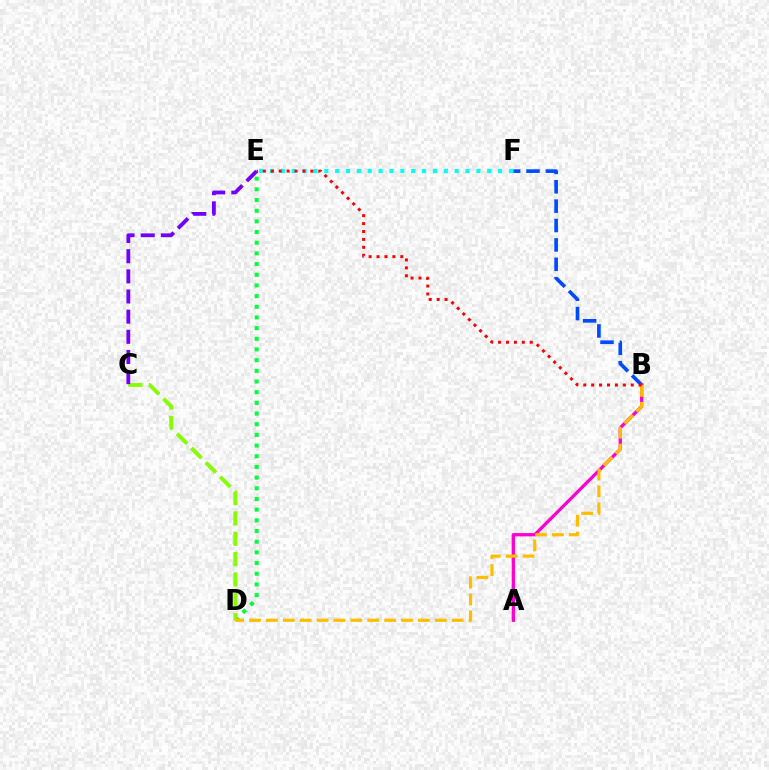{('B', 'F'): [{'color': '#004bff', 'line_style': 'dashed', 'thickness': 2.63}], ('D', 'E'): [{'color': '#00ff39', 'line_style': 'dotted', 'thickness': 2.9}], ('A', 'B'): [{'color': '#ff00cf', 'line_style': 'solid', 'thickness': 2.35}], ('E', 'F'): [{'color': '#00fff6', 'line_style': 'dotted', 'thickness': 2.95}], ('C', 'D'): [{'color': '#84ff00', 'line_style': 'dashed', 'thickness': 2.76}], ('B', 'D'): [{'color': '#ffbd00', 'line_style': 'dashed', 'thickness': 2.29}], ('B', 'E'): [{'color': '#ff0000', 'line_style': 'dotted', 'thickness': 2.15}], ('C', 'E'): [{'color': '#7200ff', 'line_style': 'dashed', 'thickness': 2.74}]}